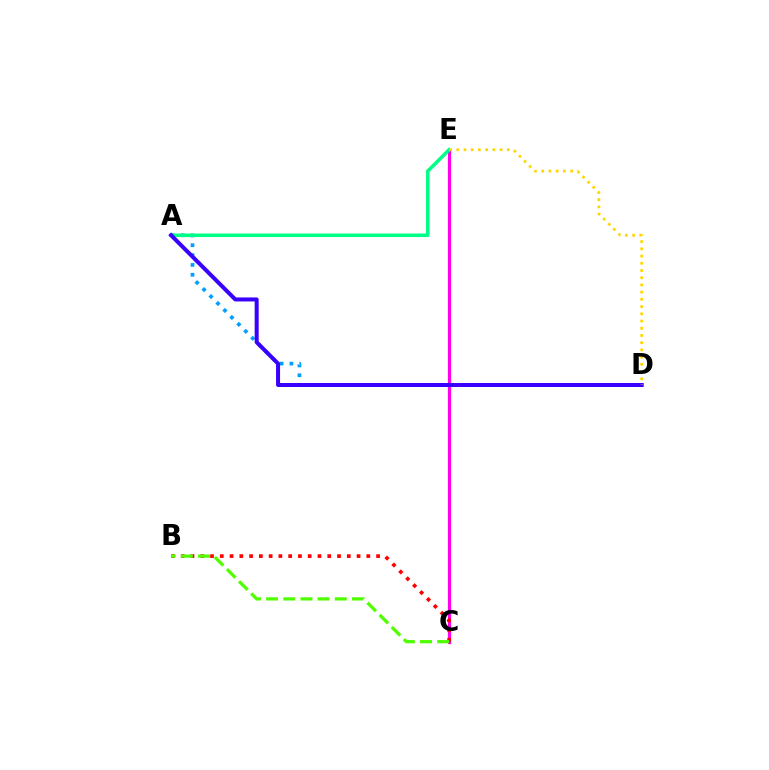{('C', 'E'): [{'color': '#ff00ed', 'line_style': 'solid', 'thickness': 2.32}], ('A', 'D'): [{'color': '#009eff', 'line_style': 'dotted', 'thickness': 2.67}, {'color': '#3700ff', 'line_style': 'solid', 'thickness': 2.88}], ('B', 'C'): [{'color': '#ff0000', 'line_style': 'dotted', 'thickness': 2.65}, {'color': '#4fff00', 'line_style': 'dashed', 'thickness': 2.33}], ('A', 'E'): [{'color': '#00ff86', 'line_style': 'solid', 'thickness': 2.54}], ('D', 'E'): [{'color': '#ffd500', 'line_style': 'dotted', 'thickness': 1.96}]}